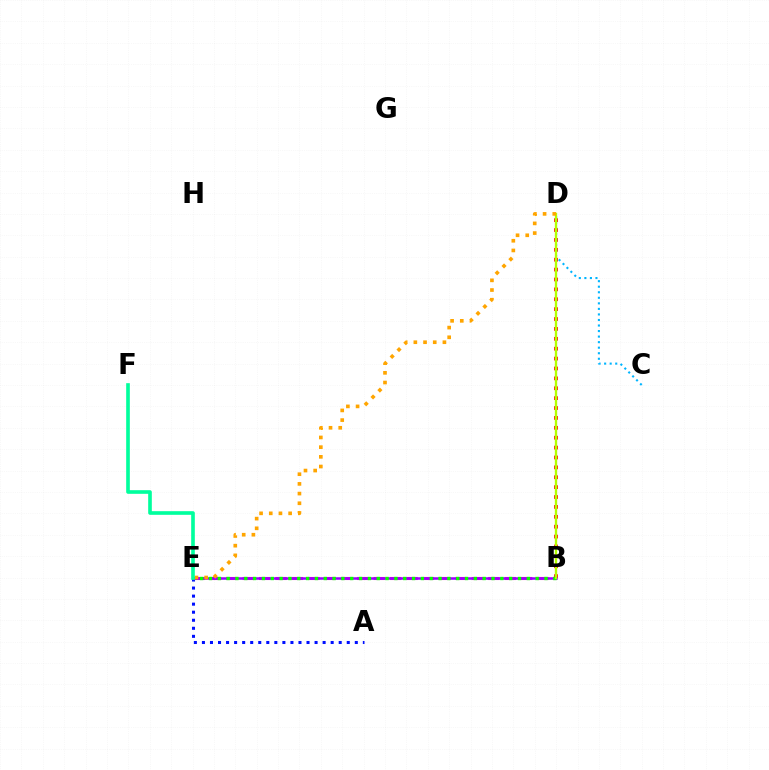{('A', 'E'): [{'color': '#0010ff', 'line_style': 'dotted', 'thickness': 2.19}], ('B', 'E'): [{'color': '#ff00bd', 'line_style': 'dashed', 'thickness': 2.22}, {'color': '#9b00ff', 'line_style': 'solid', 'thickness': 1.82}, {'color': '#08ff00', 'line_style': 'dotted', 'thickness': 2.4}], ('B', 'D'): [{'color': '#ff0000', 'line_style': 'dotted', 'thickness': 2.69}, {'color': '#b3ff00', 'line_style': 'solid', 'thickness': 1.68}], ('C', 'D'): [{'color': '#00b5ff', 'line_style': 'dotted', 'thickness': 1.51}], ('D', 'E'): [{'color': '#ffa500', 'line_style': 'dotted', 'thickness': 2.63}], ('E', 'F'): [{'color': '#00ff9d', 'line_style': 'solid', 'thickness': 2.62}]}